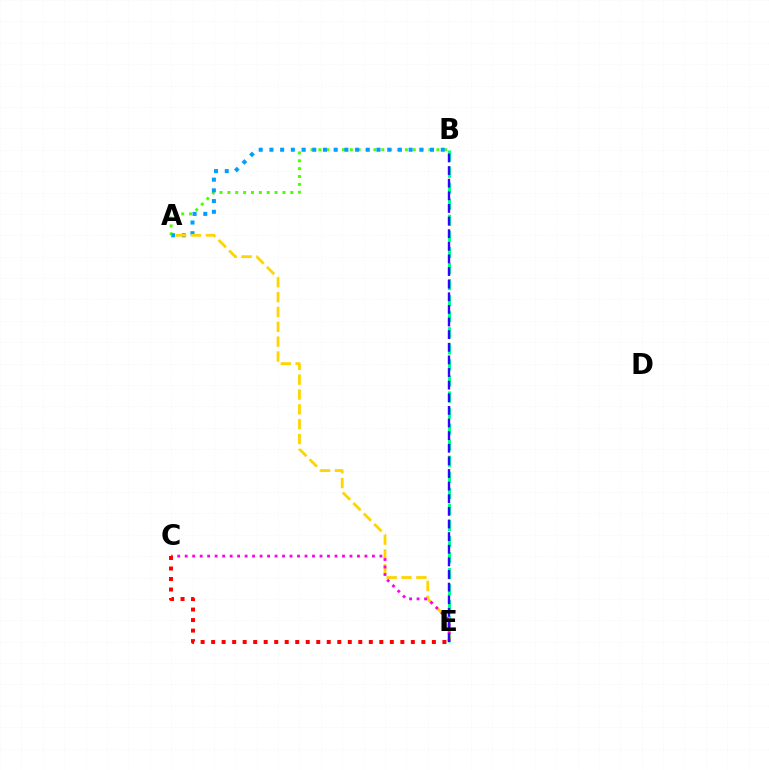{('A', 'B'): [{'color': '#4fff00', 'line_style': 'dotted', 'thickness': 2.14}, {'color': '#009eff', 'line_style': 'dotted', 'thickness': 2.91}], ('B', 'E'): [{'color': '#00ff86', 'line_style': 'dashed', 'thickness': 2.18}, {'color': '#3700ff', 'line_style': 'dashed', 'thickness': 1.71}], ('A', 'E'): [{'color': '#ffd500', 'line_style': 'dashed', 'thickness': 2.02}], ('C', 'E'): [{'color': '#ff00ed', 'line_style': 'dotted', 'thickness': 2.03}, {'color': '#ff0000', 'line_style': 'dotted', 'thickness': 2.86}]}